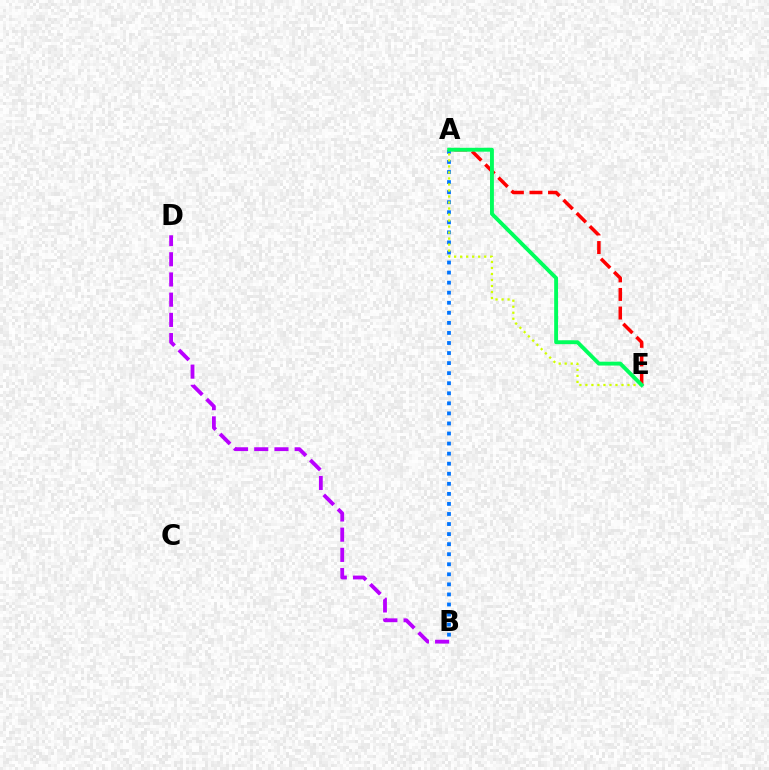{('B', 'D'): [{'color': '#b900ff', 'line_style': 'dashed', 'thickness': 2.74}], ('A', 'E'): [{'color': '#ff0000', 'line_style': 'dashed', 'thickness': 2.52}, {'color': '#d1ff00', 'line_style': 'dotted', 'thickness': 1.63}, {'color': '#00ff5c', 'line_style': 'solid', 'thickness': 2.8}], ('A', 'B'): [{'color': '#0074ff', 'line_style': 'dotted', 'thickness': 2.73}]}